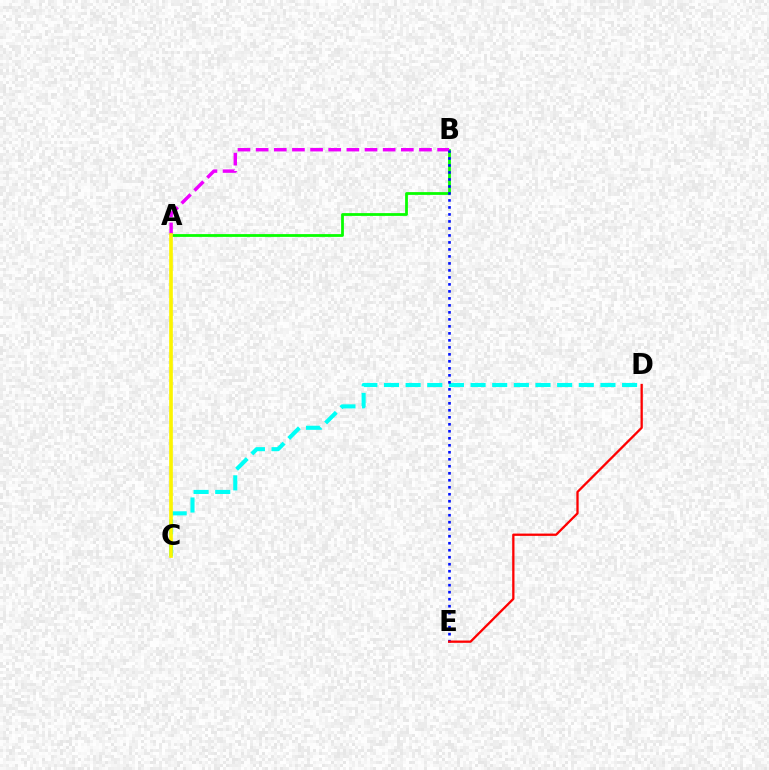{('A', 'B'): [{'color': '#08ff00', 'line_style': 'solid', 'thickness': 2.0}, {'color': '#ee00ff', 'line_style': 'dashed', 'thickness': 2.47}], ('C', 'D'): [{'color': '#00fff6', 'line_style': 'dashed', 'thickness': 2.94}], ('B', 'E'): [{'color': '#0010ff', 'line_style': 'dotted', 'thickness': 1.9}], ('D', 'E'): [{'color': '#ff0000', 'line_style': 'solid', 'thickness': 1.65}], ('A', 'C'): [{'color': '#fcf500', 'line_style': 'solid', 'thickness': 2.64}]}